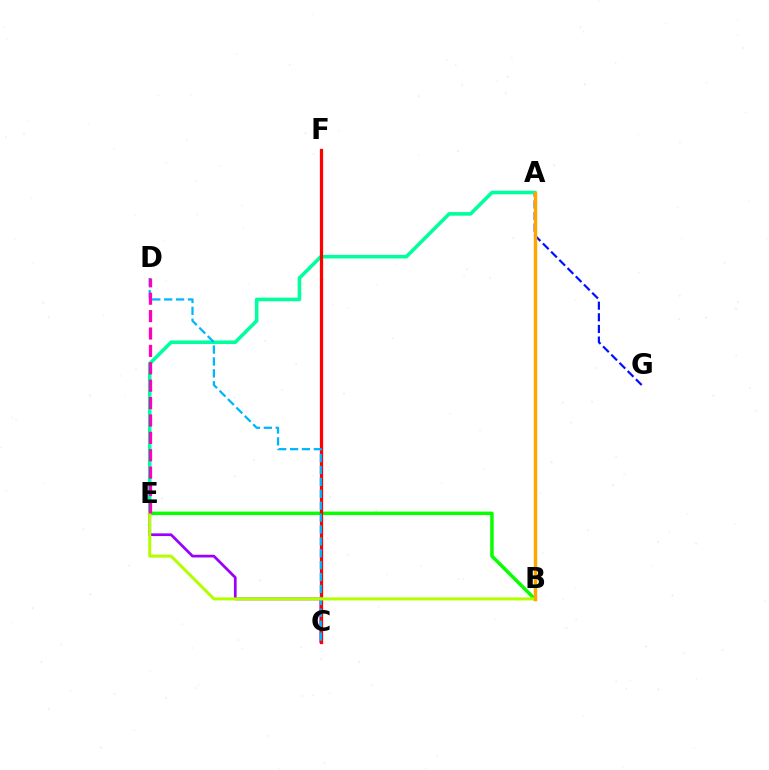{('B', 'E'): [{'color': '#08ff00', 'line_style': 'solid', 'thickness': 2.51}, {'color': '#b3ff00', 'line_style': 'solid', 'thickness': 2.18}], ('A', 'G'): [{'color': '#0010ff', 'line_style': 'dashed', 'thickness': 1.58}], ('A', 'E'): [{'color': '#00ff9d', 'line_style': 'solid', 'thickness': 2.58}], ('C', 'E'): [{'color': '#9b00ff', 'line_style': 'solid', 'thickness': 1.96}], ('C', 'F'): [{'color': '#ff0000', 'line_style': 'solid', 'thickness': 2.34}], ('C', 'D'): [{'color': '#00b5ff', 'line_style': 'dashed', 'thickness': 1.62}], ('D', 'E'): [{'color': '#ff00bd', 'line_style': 'dashed', 'thickness': 2.36}], ('A', 'B'): [{'color': '#ffa500', 'line_style': 'solid', 'thickness': 2.48}]}